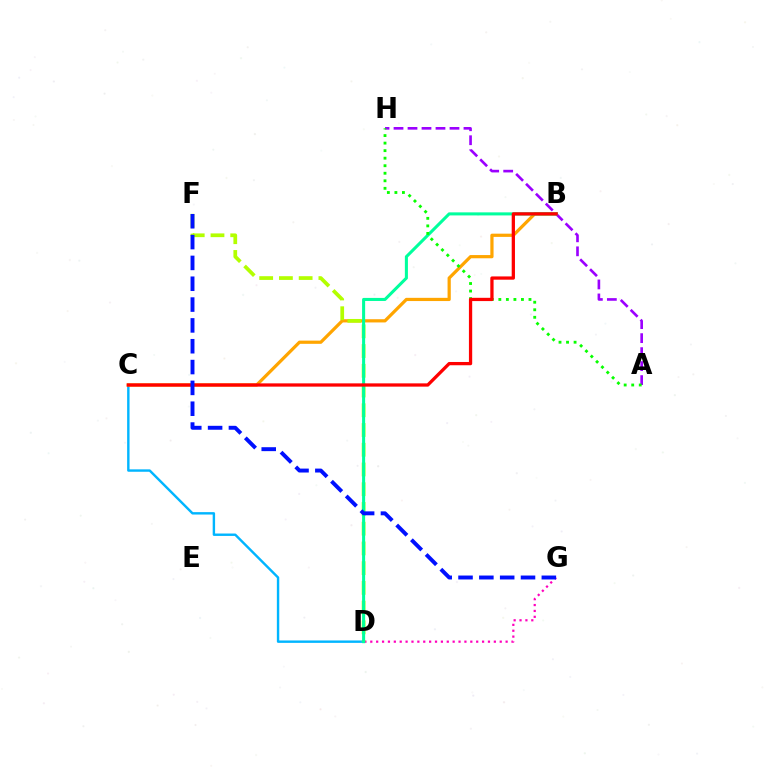{('C', 'D'): [{'color': '#00b5ff', 'line_style': 'solid', 'thickness': 1.73}], ('B', 'C'): [{'color': '#ffa500', 'line_style': 'solid', 'thickness': 2.32}, {'color': '#ff0000', 'line_style': 'solid', 'thickness': 2.35}], ('D', 'G'): [{'color': '#ff00bd', 'line_style': 'dotted', 'thickness': 1.6}], ('A', 'H'): [{'color': '#9b00ff', 'line_style': 'dashed', 'thickness': 1.9}, {'color': '#08ff00', 'line_style': 'dotted', 'thickness': 2.05}], ('D', 'F'): [{'color': '#b3ff00', 'line_style': 'dashed', 'thickness': 2.68}], ('B', 'D'): [{'color': '#00ff9d', 'line_style': 'solid', 'thickness': 2.2}], ('F', 'G'): [{'color': '#0010ff', 'line_style': 'dashed', 'thickness': 2.83}]}